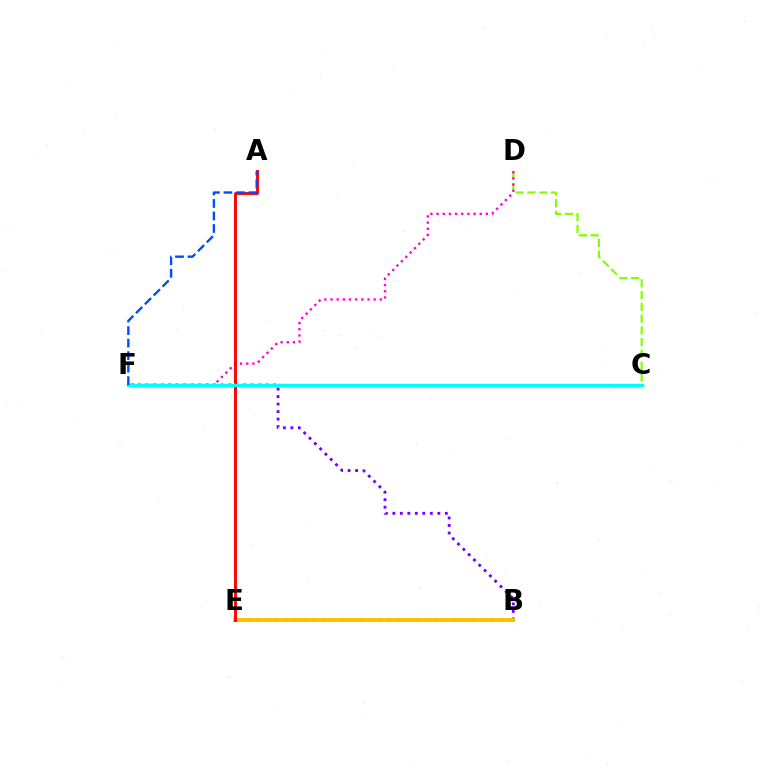{('C', 'D'): [{'color': '#84ff00', 'line_style': 'dashed', 'thickness': 1.6}], ('D', 'F'): [{'color': '#ff00cf', 'line_style': 'dotted', 'thickness': 1.68}], ('B', 'F'): [{'color': '#7200ff', 'line_style': 'dotted', 'thickness': 2.04}], ('B', 'E'): [{'color': '#00ff39', 'line_style': 'dotted', 'thickness': 2.55}, {'color': '#ffbd00', 'line_style': 'solid', 'thickness': 2.73}], ('A', 'E'): [{'color': '#ff0000', 'line_style': 'solid', 'thickness': 2.08}], ('C', 'F'): [{'color': '#00fff6', 'line_style': 'solid', 'thickness': 2.51}], ('A', 'F'): [{'color': '#004bff', 'line_style': 'dashed', 'thickness': 1.7}]}